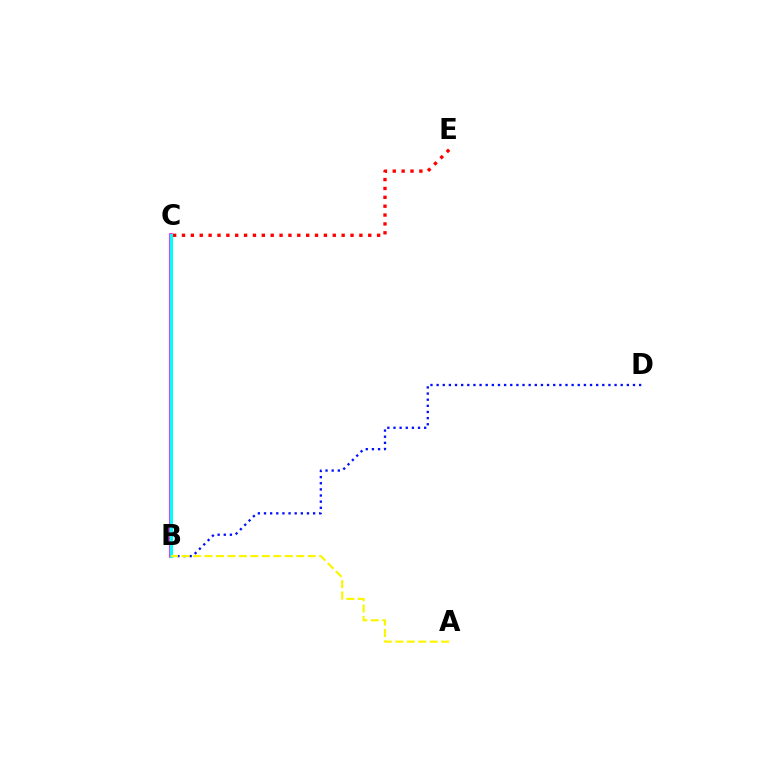{('B', 'C'): [{'color': '#ee00ff', 'line_style': 'solid', 'thickness': 2.59}, {'color': '#08ff00', 'line_style': 'dotted', 'thickness': 2.2}, {'color': '#00fff6', 'line_style': 'solid', 'thickness': 2.15}], ('B', 'D'): [{'color': '#0010ff', 'line_style': 'dotted', 'thickness': 1.67}], ('C', 'E'): [{'color': '#ff0000', 'line_style': 'dotted', 'thickness': 2.41}], ('A', 'B'): [{'color': '#fcf500', 'line_style': 'dashed', 'thickness': 1.56}]}